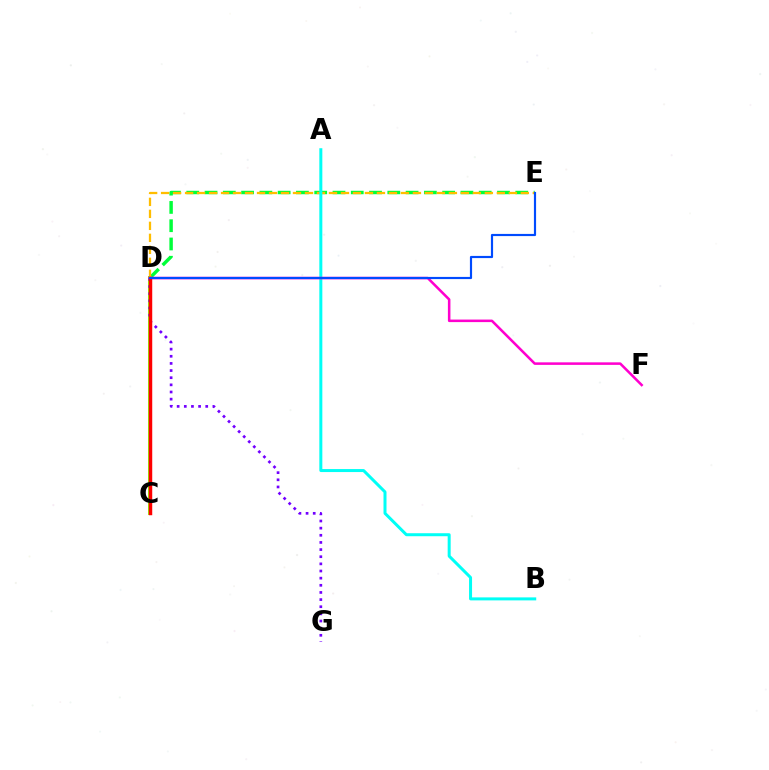{('D', 'E'): [{'color': '#00ff39', 'line_style': 'dashed', 'thickness': 2.48}, {'color': '#ffbd00', 'line_style': 'dashed', 'thickness': 1.63}, {'color': '#004bff', 'line_style': 'solid', 'thickness': 1.56}], ('C', 'D'): [{'color': '#84ff00', 'line_style': 'solid', 'thickness': 2.81}, {'color': '#ff0000', 'line_style': 'solid', 'thickness': 2.49}], ('D', 'G'): [{'color': '#7200ff', 'line_style': 'dotted', 'thickness': 1.94}], ('A', 'B'): [{'color': '#00fff6', 'line_style': 'solid', 'thickness': 2.16}], ('D', 'F'): [{'color': '#ff00cf', 'line_style': 'solid', 'thickness': 1.83}]}